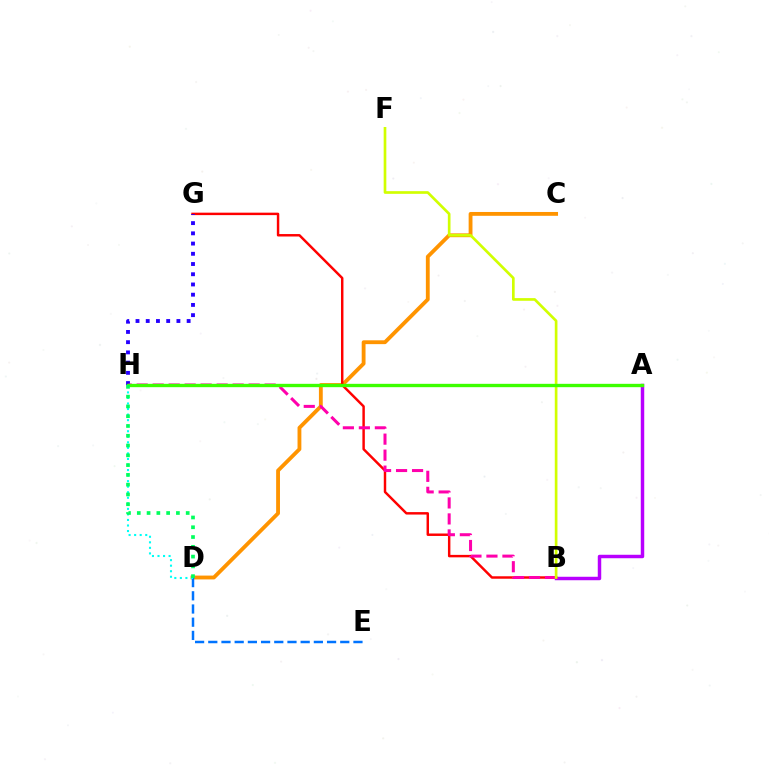{('A', 'B'): [{'color': '#b900ff', 'line_style': 'solid', 'thickness': 2.49}], ('C', 'D'): [{'color': '#ff9400', 'line_style': 'solid', 'thickness': 2.76}], ('B', 'G'): [{'color': '#ff0000', 'line_style': 'solid', 'thickness': 1.77}], ('D', 'E'): [{'color': '#0074ff', 'line_style': 'dashed', 'thickness': 1.79}], ('G', 'H'): [{'color': '#2500ff', 'line_style': 'dotted', 'thickness': 2.78}], ('B', 'H'): [{'color': '#ff00ac', 'line_style': 'dashed', 'thickness': 2.17}], ('B', 'F'): [{'color': '#d1ff00', 'line_style': 'solid', 'thickness': 1.92}], ('A', 'H'): [{'color': '#3dff00', 'line_style': 'solid', 'thickness': 2.41}], ('D', 'H'): [{'color': '#00fff6', 'line_style': 'dotted', 'thickness': 1.51}, {'color': '#00ff5c', 'line_style': 'dotted', 'thickness': 2.66}]}